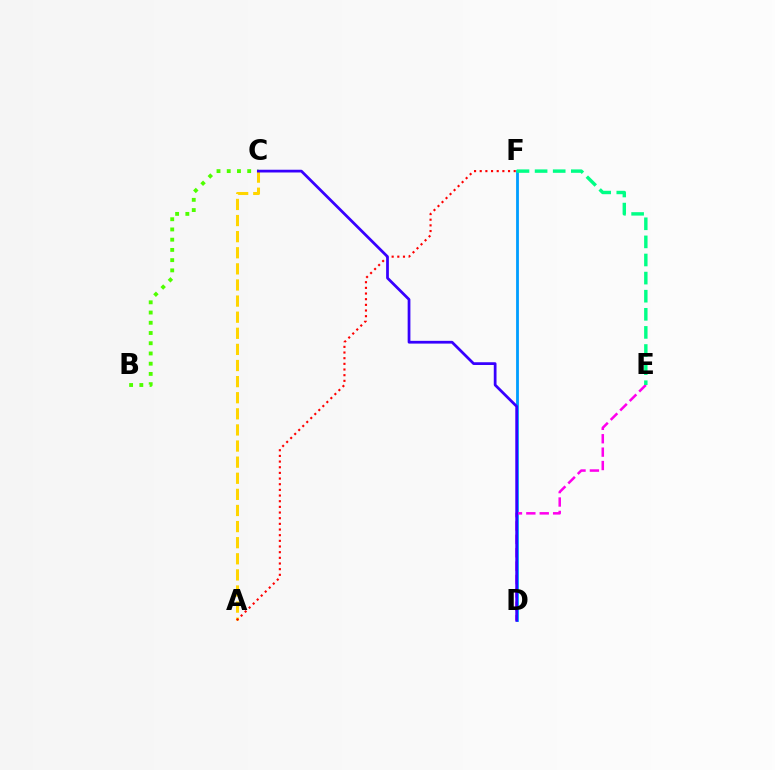{('B', 'C'): [{'color': '#4fff00', 'line_style': 'dotted', 'thickness': 2.78}], ('D', 'F'): [{'color': '#009eff', 'line_style': 'solid', 'thickness': 2.03}], ('D', 'E'): [{'color': '#ff00ed', 'line_style': 'dashed', 'thickness': 1.82}], ('A', 'C'): [{'color': '#ffd500', 'line_style': 'dashed', 'thickness': 2.19}], ('E', 'F'): [{'color': '#00ff86', 'line_style': 'dashed', 'thickness': 2.46}], ('A', 'F'): [{'color': '#ff0000', 'line_style': 'dotted', 'thickness': 1.54}], ('C', 'D'): [{'color': '#3700ff', 'line_style': 'solid', 'thickness': 1.98}]}